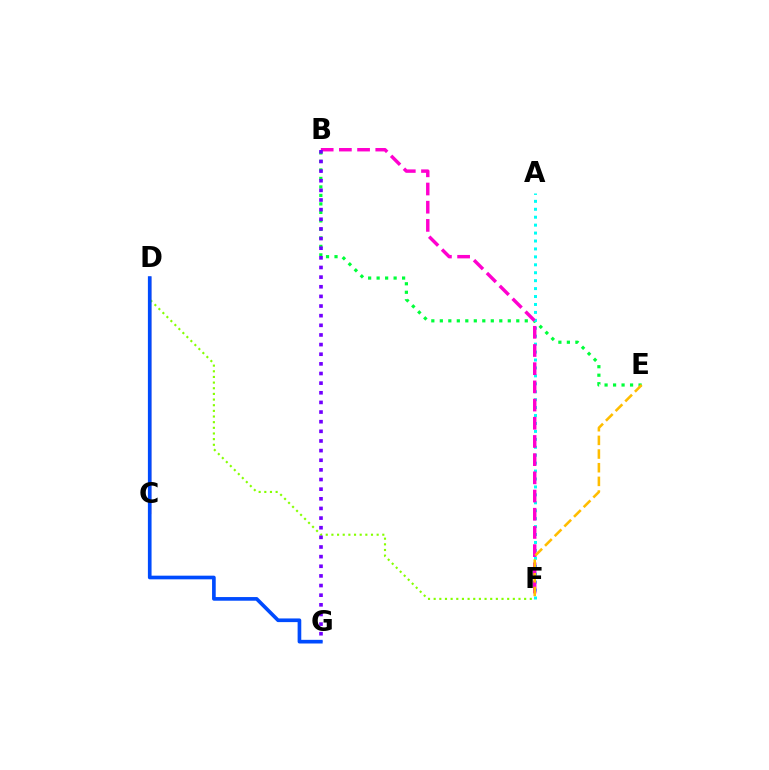{('B', 'E'): [{'color': '#00ff39', 'line_style': 'dotted', 'thickness': 2.31}], ('C', 'D'): [{'color': '#ff0000', 'line_style': 'solid', 'thickness': 1.63}], ('A', 'F'): [{'color': '#00fff6', 'line_style': 'dotted', 'thickness': 2.16}], ('D', 'F'): [{'color': '#84ff00', 'line_style': 'dotted', 'thickness': 1.54}], ('B', 'F'): [{'color': '#ff00cf', 'line_style': 'dashed', 'thickness': 2.47}], ('B', 'G'): [{'color': '#7200ff', 'line_style': 'dotted', 'thickness': 2.62}], ('D', 'G'): [{'color': '#004bff', 'line_style': 'solid', 'thickness': 2.64}], ('E', 'F'): [{'color': '#ffbd00', 'line_style': 'dashed', 'thickness': 1.86}]}